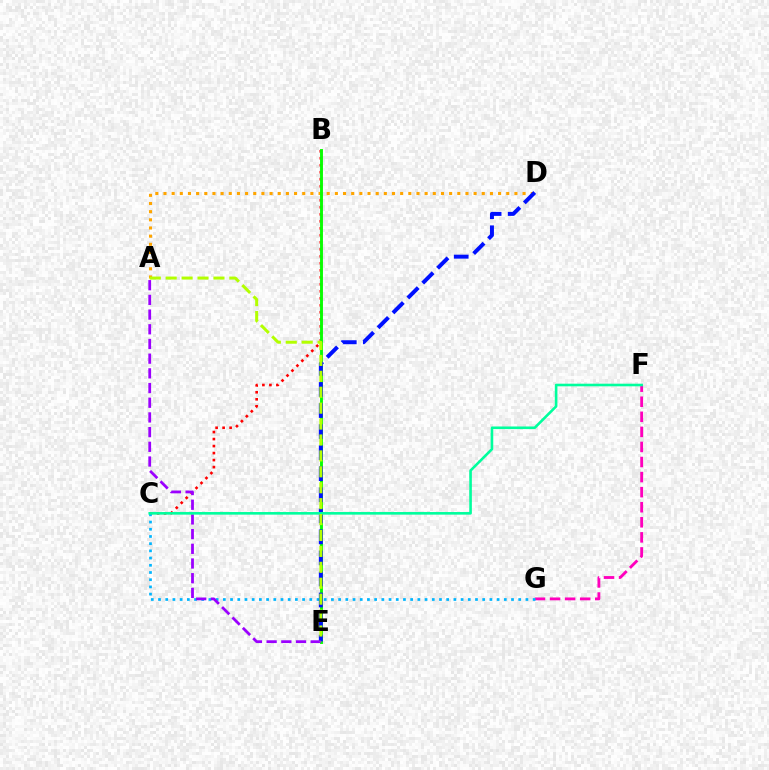{('B', 'C'): [{'color': '#ff0000', 'line_style': 'dotted', 'thickness': 1.9}], ('F', 'G'): [{'color': '#ff00bd', 'line_style': 'dashed', 'thickness': 2.05}], ('A', 'D'): [{'color': '#ffa500', 'line_style': 'dotted', 'thickness': 2.22}], ('C', 'G'): [{'color': '#00b5ff', 'line_style': 'dotted', 'thickness': 1.96}], ('B', 'E'): [{'color': '#08ff00', 'line_style': 'solid', 'thickness': 2.08}], ('D', 'E'): [{'color': '#0010ff', 'line_style': 'dashed', 'thickness': 2.86}], ('A', 'E'): [{'color': '#9b00ff', 'line_style': 'dashed', 'thickness': 2.0}, {'color': '#b3ff00', 'line_style': 'dashed', 'thickness': 2.16}], ('C', 'F'): [{'color': '#00ff9d', 'line_style': 'solid', 'thickness': 1.88}]}